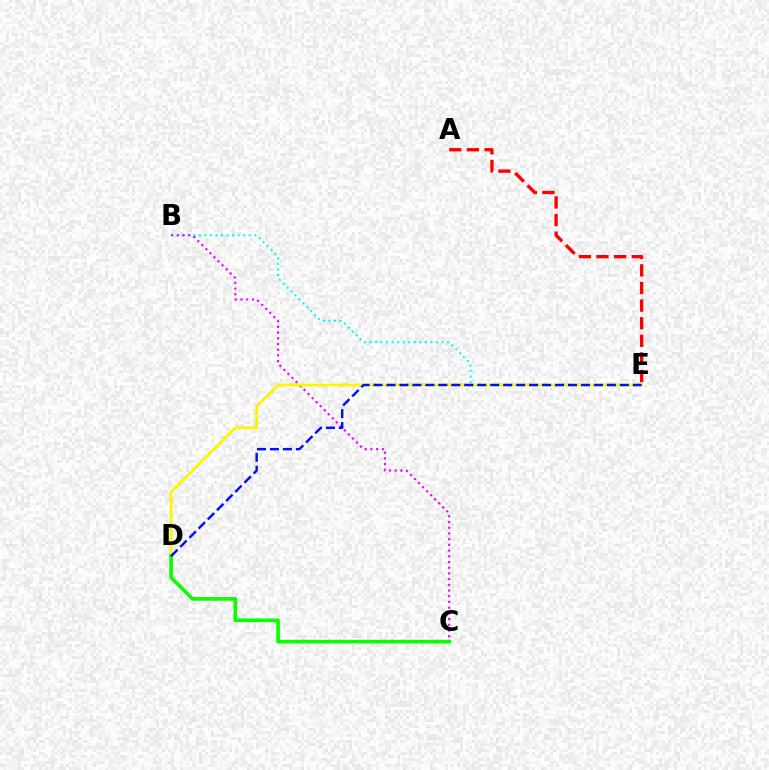{('B', 'E'): [{'color': '#00fff6', 'line_style': 'dotted', 'thickness': 1.51}], ('B', 'C'): [{'color': '#ee00ff', 'line_style': 'dotted', 'thickness': 1.55}], ('A', 'E'): [{'color': '#ff0000', 'line_style': 'dashed', 'thickness': 2.39}], ('D', 'E'): [{'color': '#fcf500', 'line_style': 'solid', 'thickness': 2.01}, {'color': '#0010ff', 'line_style': 'dashed', 'thickness': 1.76}], ('C', 'D'): [{'color': '#08ff00', 'line_style': 'solid', 'thickness': 2.62}]}